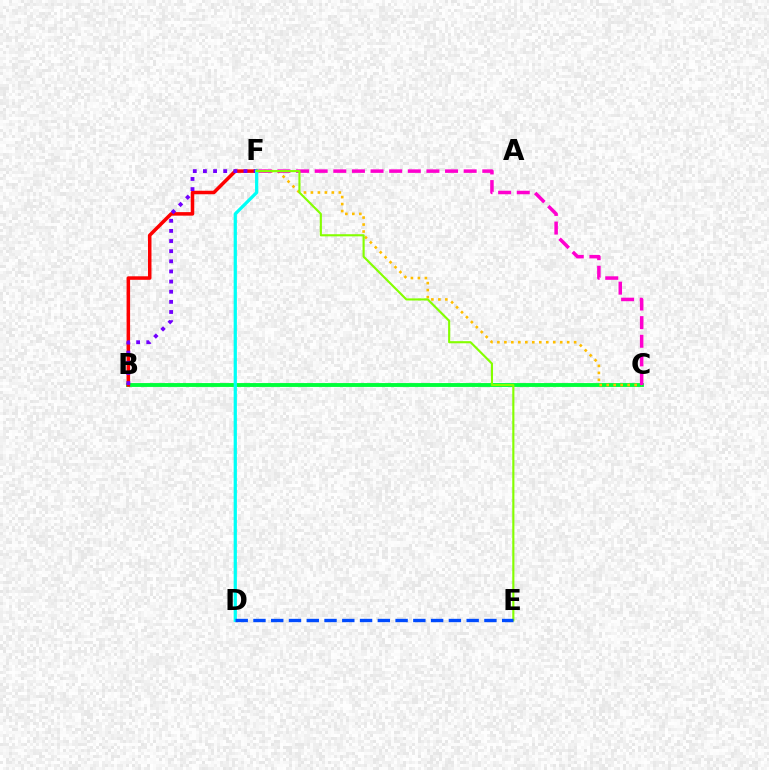{('B', 'C'): [{'color': '#00ff39', 'line_style': 'solid', 'thickness': 2.79}], ('B', 'F'): [{'color': '#ff0000', 'line_style': 'solid', 'thickness': 2.53}, {'color': '#7200ff', 'line_style': 'dotted', 'thickness': 2.75}], ('C', 'F'): [{'color': '#ffbd00', 'line_style': 'dotted', 'thickness': 1.9}, {'color': '#ff00cf', 'line_style': 'dashed', 'thickness': 2.53}], ('D', 'F'): [{'color': '#00fff6', 'line_style': 'solid', 'thickness': 2.33}], ('E', 'F'): [{'color': '#84ff00', 'line_style': 'solid', 'thickness': 1.54}], ('D', 'E'): [{'color': '#004bff', 'line_style': 'dashed', 'thickness': 2.41}]}